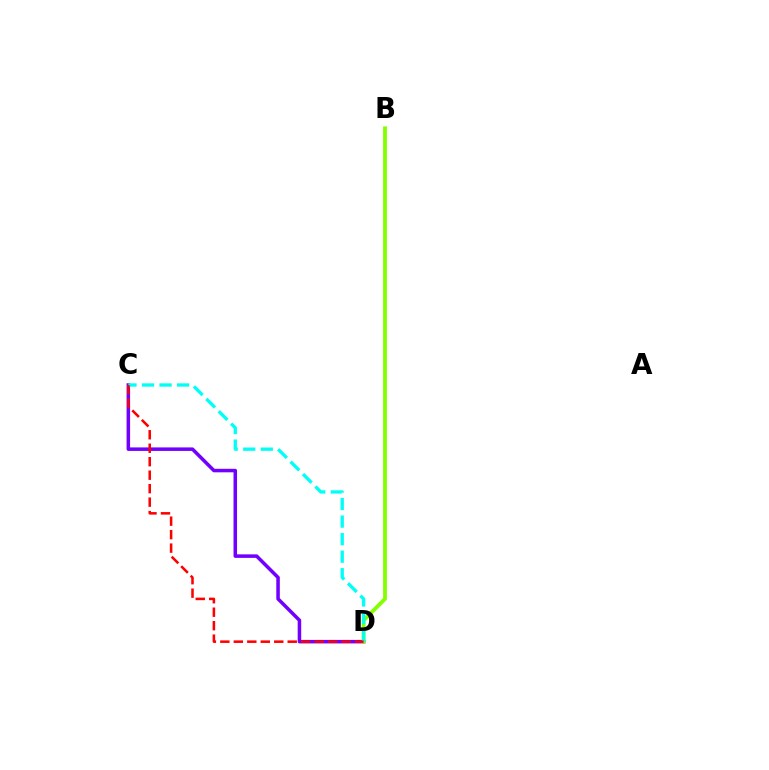{('C', 'D'): [{'color': '#7200ff', 'line_style': 'solid', 'thickness': 2.53}, {'color': '#00fff6', 'line_style': 'dashed', 'thickness': 2.38}, {'color': '#ff0000', 'line_style': 'dashed', 'thickness': 1.83}], ('B', 'D'): [{'color': '#84ff00', 'line_style': 'solid', 'thickness': 2.76}]}